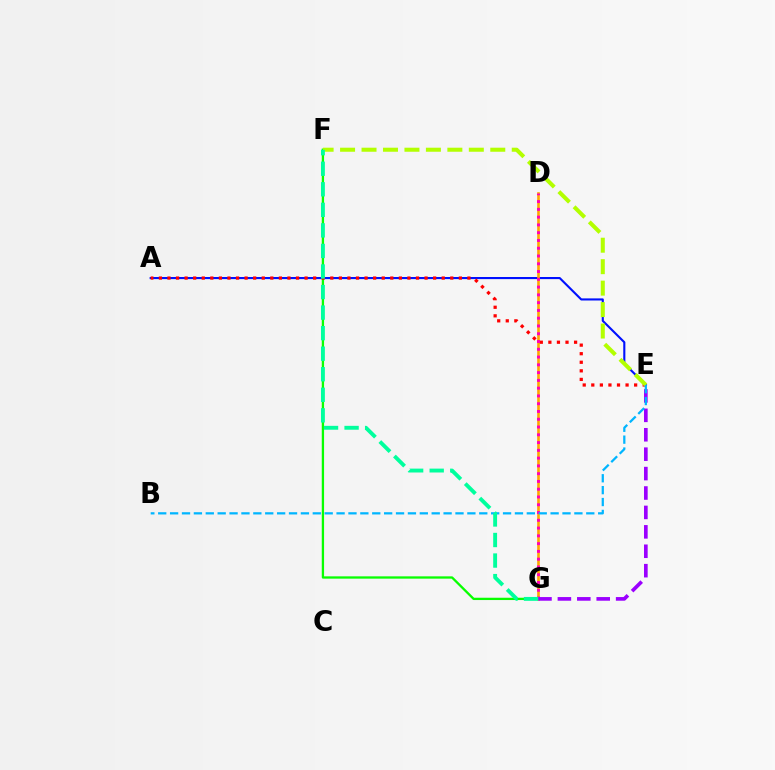{('A', 'E'): [{'color': '#0010ff', 'line_style': 'solid', 'thickness': 1.52}, {'color': '#ff0000', 'line_style': 'dotted', 'thickness': 2.33}], ('F', 'G'): [{'color': '#08ff00', 'line_style': 'solid', 'thickness': 1.66}, {'color': '#00ff9d', 'line_style': 'dashed', 'thickness': 2.79}], ('D', 'G'): [{'color': '#ffa500', 'line_style': 'solid', 'thickness': 1.89}, {'color': '#ff00bd', 'line_style': 'dotted', 'thickness': 2.11}], ('E', 'G'): [{'color': '#9b00ff', 'line_style': 'dashed', 'thickness': 2.64}], ('E', 'F'): [{'color': '#b3ff00', 'line_style': 'dashed', 'thickness': 2.92}], ('B', 'E'): [{'color': '#00b5ff', 'line_style': 'dashed', 'thickness': 1.62}]}